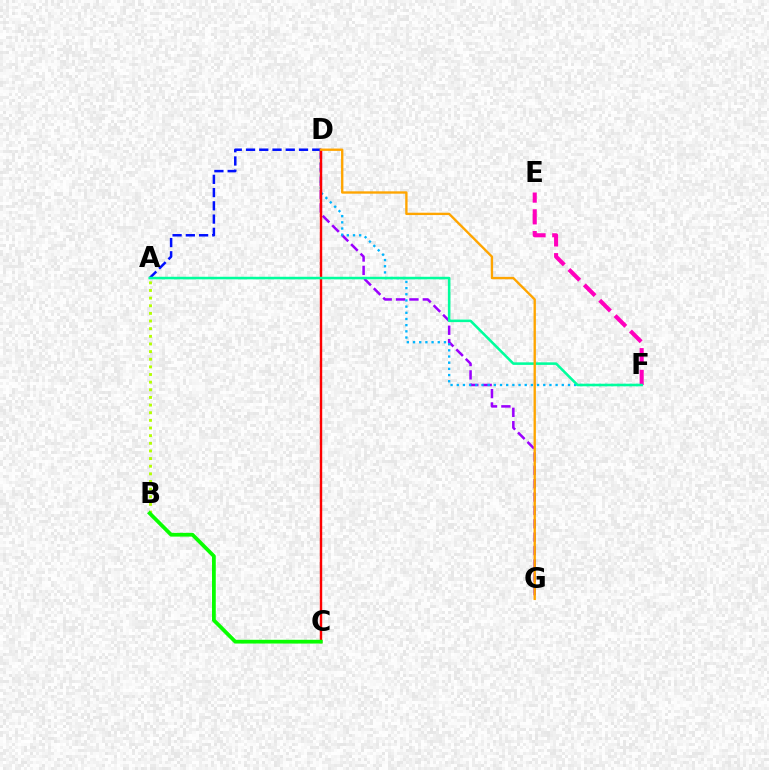{('D', 'G'): [{'color': '#9b00ff', 'line_style': 'dashed', 'thickness': 1.82}, {'color': '#ffa500', 'line_style': 'solid', 'thickness': 1.69}], ('D', 'F'): [{'color': '#00b5ff', 'line_style': 'dotted', 'thickness': 1.68}], ('A', 'B'): [{'color': '#b3ff00', 'line_style': 'dotted', 'thickness': 2.08}], ('C', 'D'): [{'color': '#ff0000', 'line_style': 'solid', 'thickness': 1.74}], ('E', 'F'): [{'color': '#ff00bd', 'line_style': 'dashed', 'thickness': 2.95}], ('A', 'D'): [{'color': '#0010ff', 'line_style': 'dashed', 'thickness': 1.8}], ('B', 'C'): [{'color': '#08ff00', 'line_style': 'solid', 'thickness': 2.71}], ('A', 'F'): [{'color': '#00ff9d', 'line_style': 'solid', 'thickness': 1.84}]}